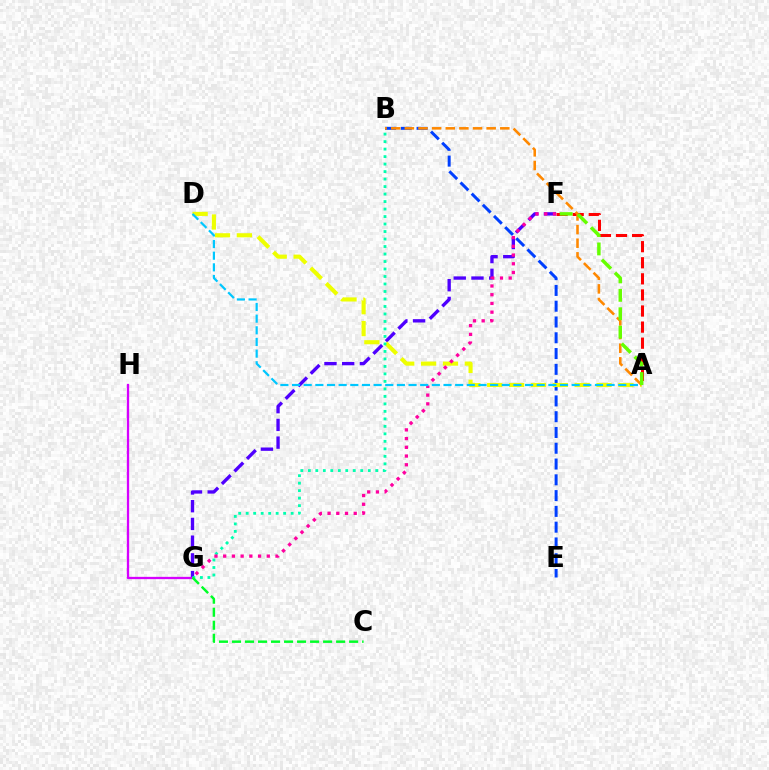{('B', 'E'): [{'color': '#003fff', 'line_style': 'dashed', 'thickness': 2.14}], ('F', 'G'): [{'color': '#4f00ff', 'line_style': 'dashed', 'thickness': 2.41}, {'color': '#ff00a0', 'line_style': 'dotted', 'thickness': 2.37}], ('G', 'H'): [{'color': '#d600ff', 'line_style': 'solid', 'thickness': 1.65}], ('A', 'F'): [{'color': '#ff0000', 'line_style': 'dashed', 'thickness': 2.18}, {'color': '#66ff00', 'line_style': 'dashed', 'thickness': 2.5}], ('A', 'D'): [{'color': '#eeff00', 'line_style': 'dashed', 'thickness': 2.97}, {'color': '#00c7ff', 'line_style': 'dashed', 'thickness': 1.58}], ('B', 'G'): [{'color': '#00ffaf', 'line_style': 'dotted', 'thickness': 2.04}], ('A', 'B'): [{'color': '#ff8800', 'line_style': 'dashed', 'thickness': 1.85}], ('C', 'G'): [{'color': '#00ff27', 'line_style': 'dashed', 'thickness': 1.77}]}